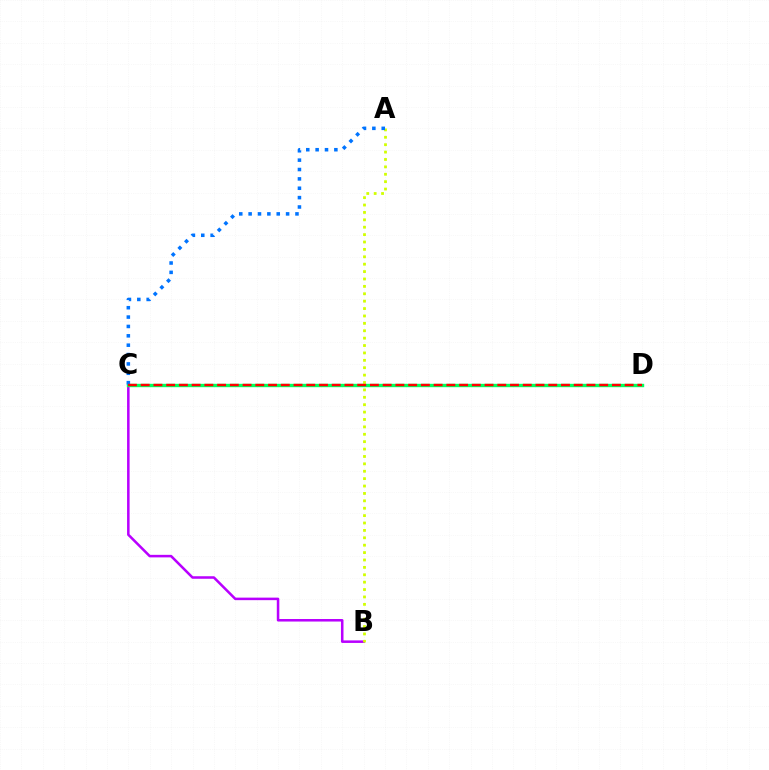{('B', 'C'): [{'color': '#b900ff', 'line_style': 'solid', 'thickness': 1.82}], ('C', 'D'): [{'color': '#00ff5c', 'line_style': 'solid', 'thickness': 2.44}, {'color': '#ff0000', 'line_style': 'dashed', 'thickness': 1.73}], ('A', 'B'): [{'color': '#d1ff00', 'line_style': 'dotted', 'thickness': 2.01}], ('A', 'C'): [{'color': '#0074ff', 'line_style': 'dotted', 'thickness': 2.55}]}